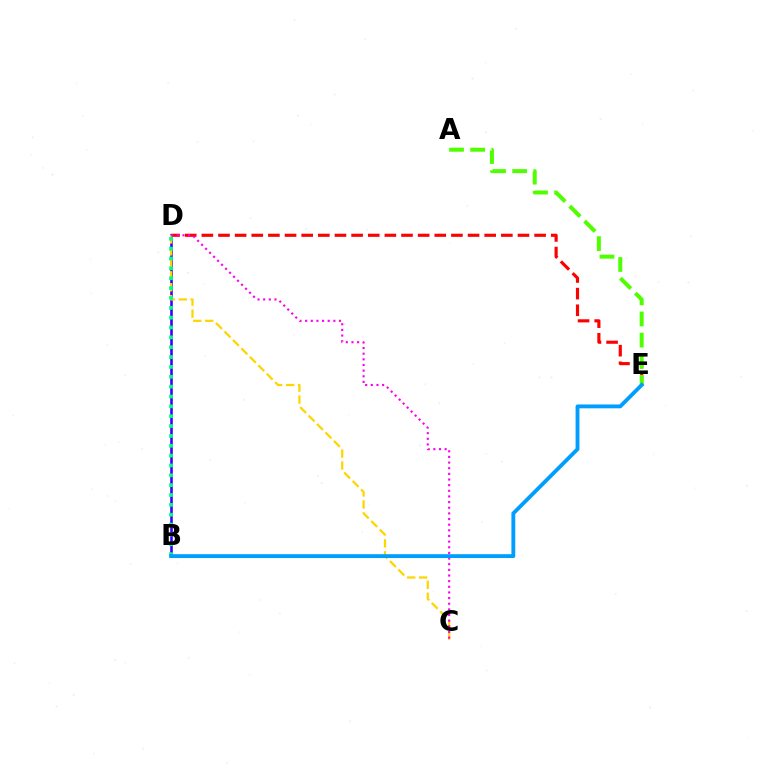{('D', 'E'): [{'color': '#ff0000', 'line_style': 'dashed', 'thickness': 2.26}], ('B', 'D'): [{'color': '#3700ff', 'line_style': 'solid', 'thickness': 1.86}, {'color': '#00ff86', 'line_style': 'dotted', 'thickness': 2.68}], ('C', 'D'): [{'color': '#ffd500', 'line_style': 'dashed', 'thickness': 1.62}, {'color': '#ff00ed', 'line_style': 'dotted', 'thickness': 1.53}], ('A', 'E'): [{'color': '#4fff00', 'line_style': 'dashed', 'thickness': 2.87}], ('B', 'E'): [{'color': '#009eff', 'line_style': 'solid', 'thickness': 2.77}]}